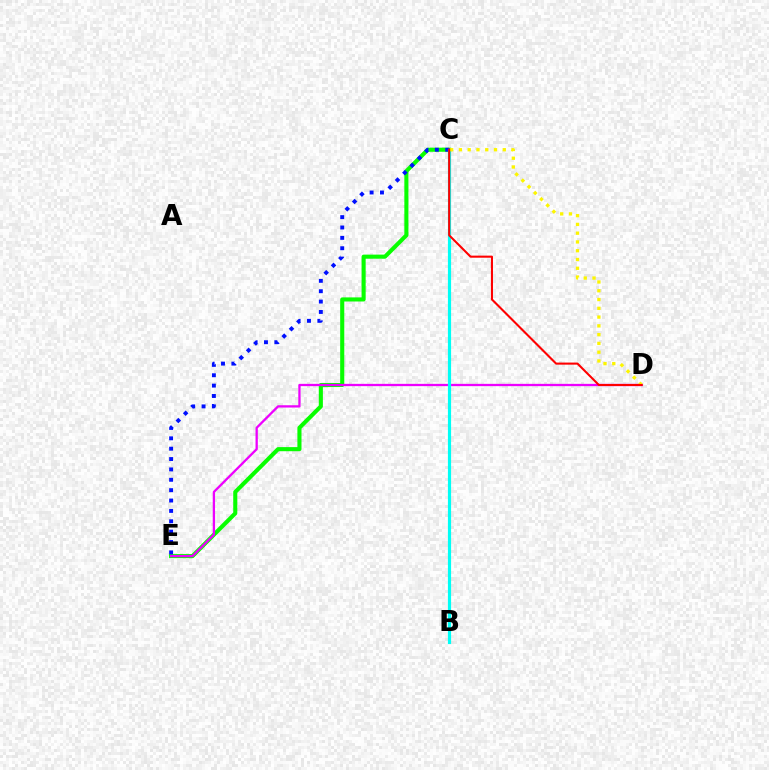{('C', 'E'): [{'color': '#08ff00', 'line_style': 'solid', 'thickness': 2.95}, {'color': '#0010ff', 'line_style': 'dotted', 'thickness': 2.82}], ('D', 'E'): [{'color': '#ee00ff', 'line_style': 'solid', 'thickness': 1.65}], ('B', 'C'): [{'color': '#00fff6', 'line_style': 'solid', 'thickness': 2.28}], ('C', 'D'): [{'color': '#fcf500', 'line_style': 'dotted', 'thickness': 2.38}, {'color': '#ff0000', 'line_style': 'solid', 'thickness': 1.5}]}